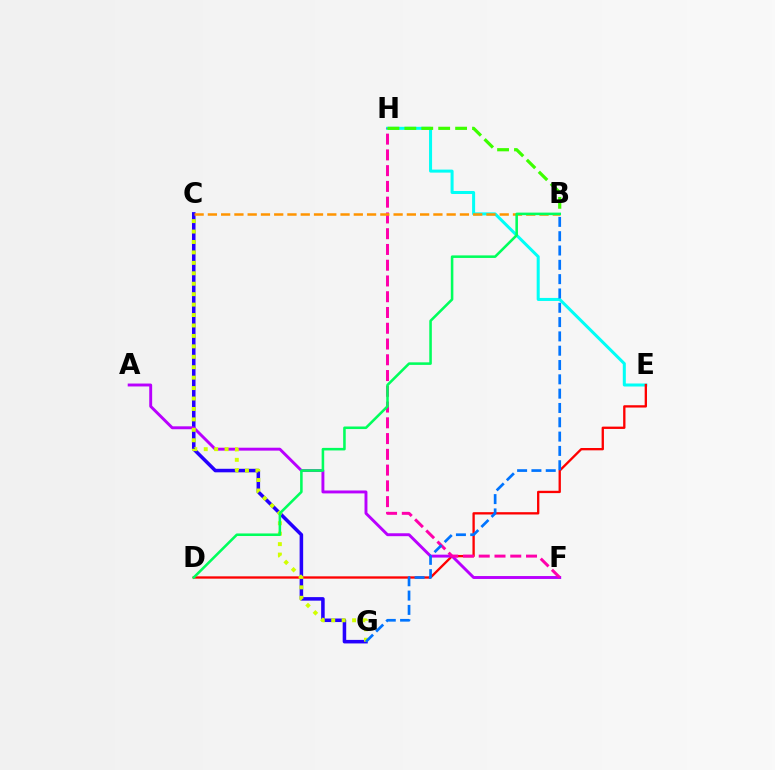{('E', 'H'): [{'color': '#00fff6', 'line_style': 'solid', 'thickness': 2.18}], ('C', 'G'): [{'color': '#2500ff', 'line_style': 'solid', 'thickness': 2.55}, {'color': '#d1ff00', 'line_style': 'dotted', 'thickness': 2.84}], ('D', 'E'): [{'color': '#ff0000', 'line_style': 'solid', 'thickness': 1.67}], ('A', 'F'): [{'color': '#b900ff', 'line_style': 'solid', 'thickness': 2.1}], ('F', 'H'): [{'color': '#ff00ac', 'line_style': 'dashed', 'thickness': 2.14}], ('B', 'C'): [{'color': '#ff9400', 'line_style': 'dashed', 'thickness': 1.8}], ('B', 'H'): [{'color': '#3dff00', 'line_style': 'dashed', 'thickness': 2.3}], ('B', 'D'): [{'color': '#00ff5c', 'line_style': 'solid', 'thickness': 1.84}], ('B', 'G'): [{'color': '#0074ff', 'line_style': 'dashed', 'thickness': 1.94}]}